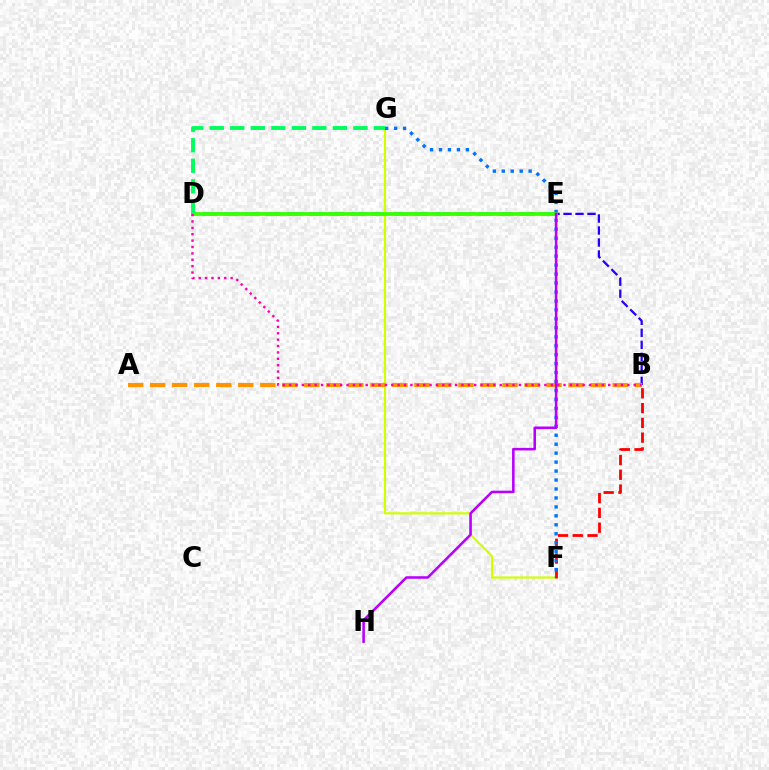{('D', 'E'): [{'color': '#00fff6', 'line_style': 'dashed', 'thickness': 2.88}, {'color': '#3dff00', 'line_style': 'solid', 'thickness': 2.7}], ('B', 'D'): [{'color': '#2500ff', 'line_style': 'dashed', 'thickness': 1.63}, {'color': '#ff00ac', 'line_style': 'dotted', 'thickness': 1.73}], ('F', 'G'): [{'color': '#d1ff00', 'line_style': 'solid', 'thickness': 1.56}, {'color': '#0074ff', 'line_style': 'dotted', 'thickness': 2.43}], ('B', 'F'): [{'color': '#ff0000', 'line_style': 'dashed', 'thickness': 2.01}], ('A', 'B'): [{'color': '#ff9400', 'line_style': 'dashed', 'thickness': 2.99}], ('E', 'H'): [{'color': '#b900ff', 'line_style': 'solid', 'thickness': 1.85}], ('D', 'G'): [{'color': '#00ff5c', 'line_style': 'dashed', 'thickness': 2.79}]}